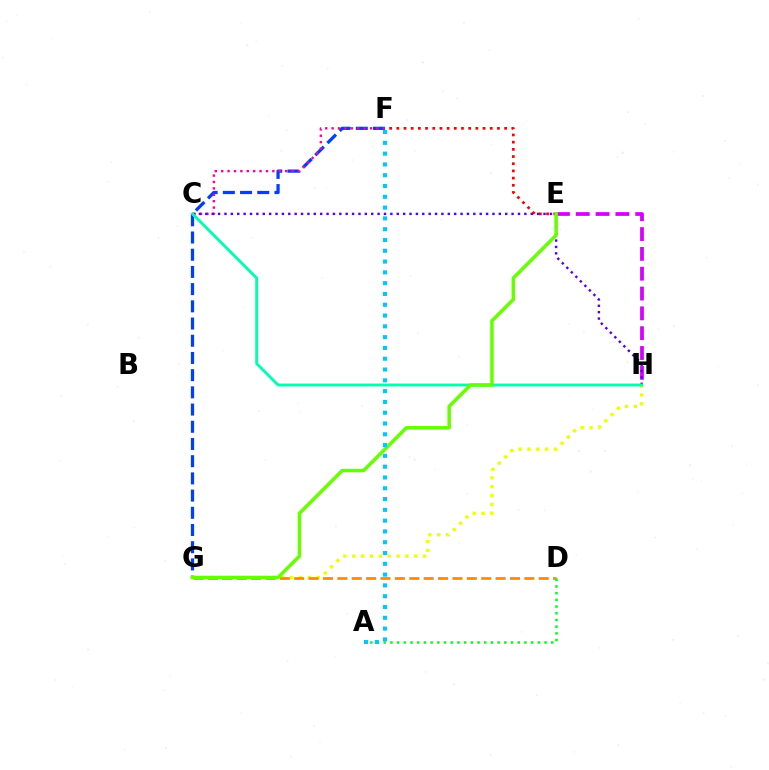{('F', 'G'): [{'color': '#003fff', 'line_style': 'dashed', 'thickness': 2.34}], ('E', 'F'): [{'color': '#ff0000', 'line_style': 'dotted', 'thickness': 1.95}], ('G', 'H'): [{'color': '#eeff00', 'line_style': 'dotted', 'thickness': 2.41}], ('D', 'G'): [{'color': '#ff8800', 'line_style': 'dashed', 'thickness': 1.95}], ('C', 'F'): [{'color': '#ff00a0', 'line_style': 'dotted', 'thickness': 1.74}], ('E', 'H'): [{'color': '#d600ff', 'line_style': 'dashed', 'thickness': 2.69}], ('C', 'H'): [{'color': '#4f00ff', 'line_style': 'dotted', 'thickness': 1.73}, {'color': '#00ffaf', 'line_style': 'solid', 'thickness': 2.07}], ('A', 'D'): [{'color': '#00ff27', 'line_style': 'dotted', 'thickness': 1.82}], ('E', 'G'): [{'color': '#66ff00', 'line_style': 'solid', 'thickness': 2.53}], ('A', 'F'): [{'color': '#00c7ff', 'line_style': 'dotted', 'thickness': 2.93}]}